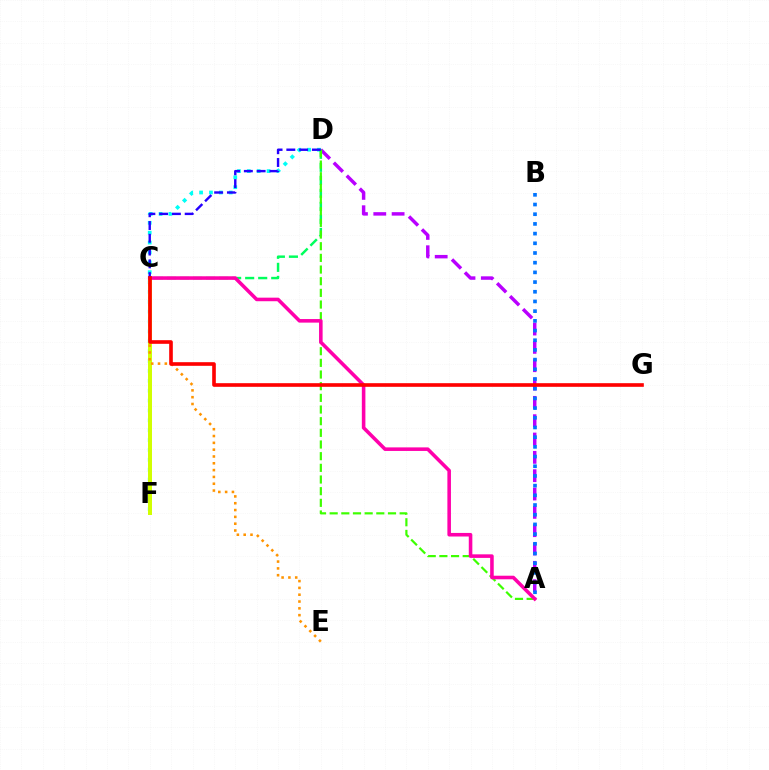{('D', 'F'): [{'color': '#00fff6', 'line_style': 'dotted', 'thickness': 2.68}], ('C', 'F'): [{'color': '#d1ff00', 'line_style': 'solid', 'thickness': 2.86}], ('C', 'E'): [{'color': '#ff9400', 'line_style': 'dotted', 'thickness': 1.85}], ('A', 'D'): [{'color': '#b900ff', 'line_style': 'dashed', 'thickness': 2.49}, {'color': '#3dff00', 'line_style': 'dashed', 'thickness': 1.58}], ('C', 'D'): [{'color': '#00ff5c', 'line_style': 'dashed', 'thickness': 1.77}, {'color': '#2500ff', 'line_style': 'dashed', 'thickness': 1.74}], ('A', 'B'): [{'color': '#0074ff', 'line_style': 'dotted', 'thickness': 2.63}], ('A', 'C'): [{'color': '#ff00ac', 'line_style': 'solid', 'thickness': 2.57}], ('C', 'G'): [{'color': '#ff0000', 'line_style': 'solid', 'thickness': 2.61}]}